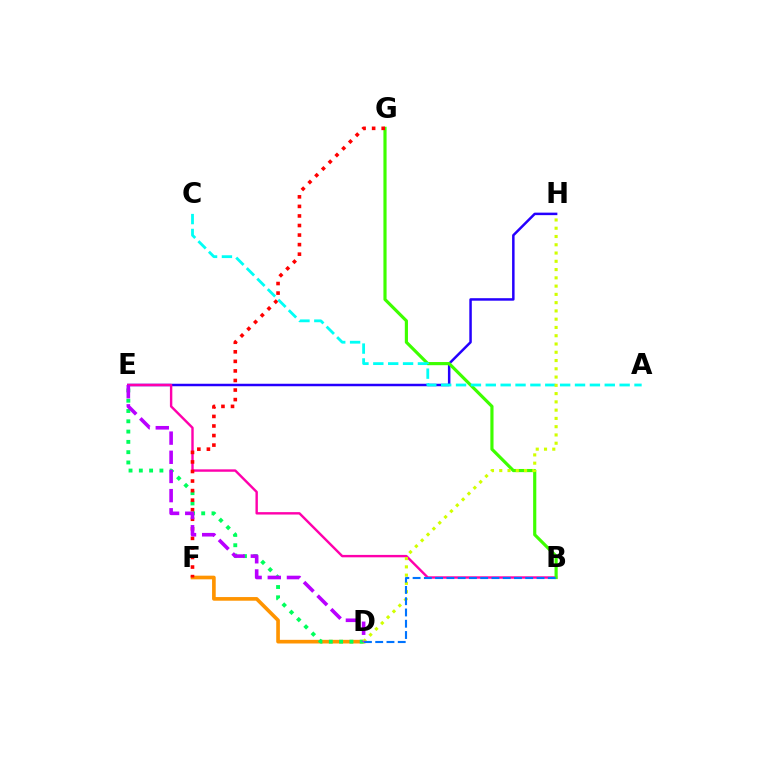{('D', 'F'): [{'color': '#ff9400', 'line_style': 'solid', 'thickness': 2.63}], ('E', 'H'): [{'color': '#2500ff', 'line_style': 'solid', 'thickness': 1.8}], ('D', 'E'): [{'color': '#00ff5c', 'line_style': 'dotted', 'thickness': 2.8}, {'color': '#b900ff', 'line_style': 'dashed', 'thickness': 2.6}], ('B', 'E'): [{'color': '#ff00ac', 'line_style': 'solid', 'thickness': 1.74}], ('B', 'G'): [{'color': '#3dff00', 'line_style': 'solid', 'thickness': 2.28}], ('F', 'G'): [{'color': '#ff0000', 'line_style': 'dotted', 'thickness': 2.6}], ('A', 'C'): [{'color': '#00fff6', 'line_style': 'dashed', 'thickness': 2.02}], ('D', 'H'): [{'color': '#d1ff00', 'line_style': 'dotted', 'thickness': 2.25}], ('B', 'D'): [{'color': '#0074ff', 'line_style': 'dashed', 'thickness': 1.53}]}